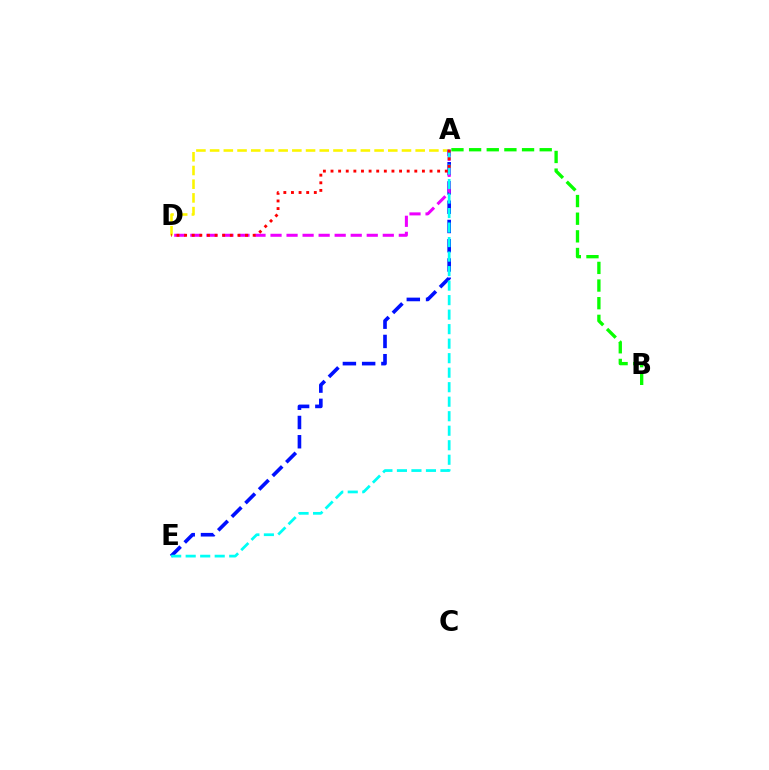{('A', 'D'): [{'color': '#fcf500', 'line_style': 'dashed', 'thickness': 1.86}, {'color': '#ee00ff', 'line_style': 'dashed', 'thickness': 2.18}, {'color': '#ff0000', 'line_style': 'dotted', 'thickness': 2.07}], ('A', 'E'): [{'color': '#0010ff', 'line_style': 'dashed', 'thickness': 2.62}, {'color': '#00fff6', 'line_style': 'dashed', 'thickness': 1.97}], ('A', 'B'): [{'color': '#08ff00', 'line_style': 'dashed', 'thickness': 2.4}]}